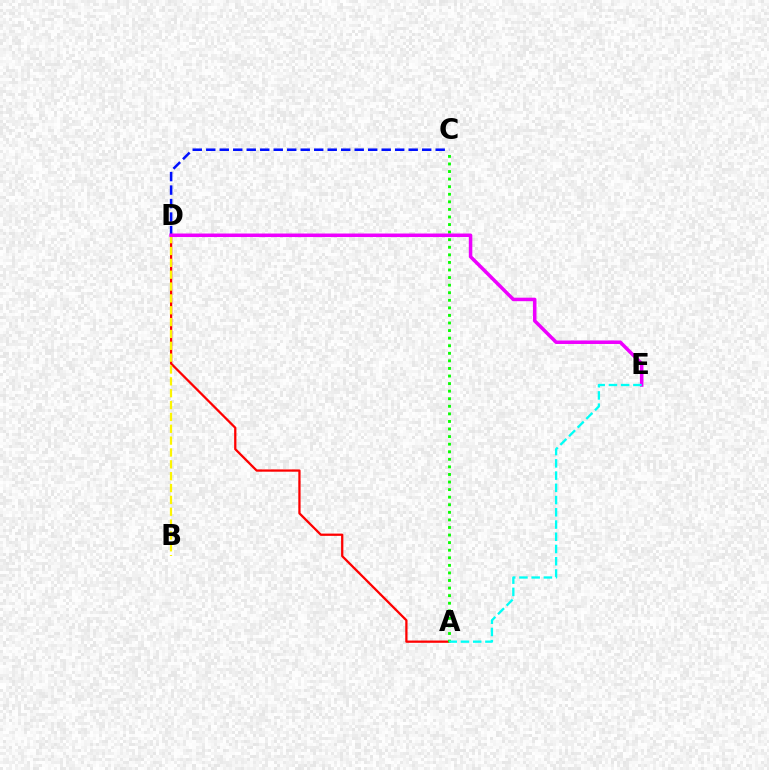{('C', 'D'): [{'color': '#0010ff', 'line_style': 'dashed', 'thickness': 1.83}], ('A', 'D'): [{'color': '#ff0000', 'line_style': 'solid', 'thickness': 1.63}], ('B', 'D'): [{'color': '#fcf500', 'line_style': 'dashed', 'thickness': 1.61}], ('A', 'C'): [{'color': '#08ff00', 'line_style': 'dotted', 'thickness': 2.06}], ('D', 'E'): [{'color': '#ee00ff', 'line_style': 'solid', 'thickness': 2.53}], ('A', 'E'): [{'color': '#00fff6', 'line_style': 'dashed', 'thickness': 1.66}]}